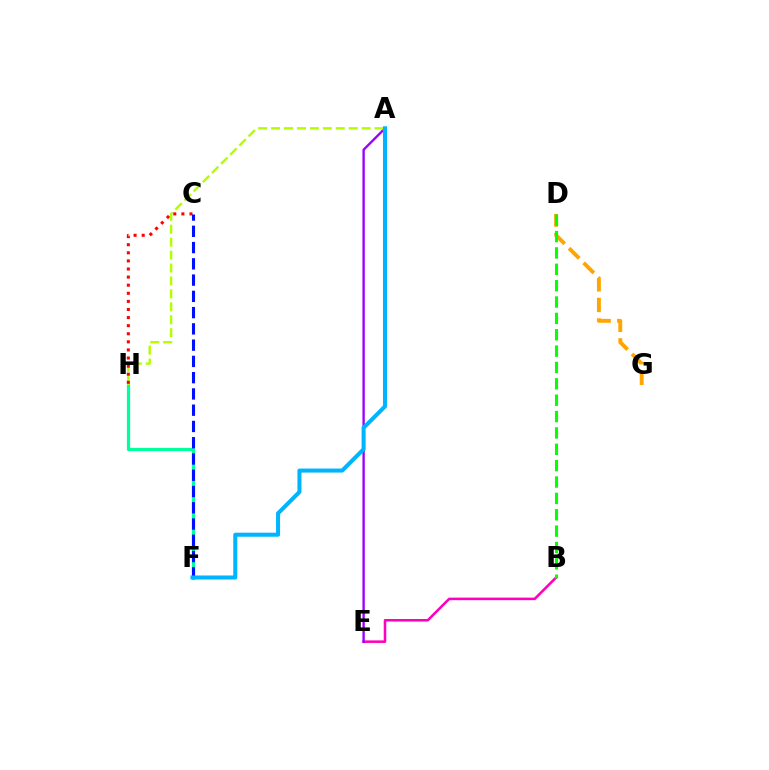{('D', 'G'): [{'color': '#ffa500', 'line_style': 'dashed', 'thickness': 2.8}], ('B', 'E'): [{'color': '#ff00bd', 'line_style': 'solid', 'thickness': 1.84}], ('A', 'E'): [{'color': '#9b00ff', 'line_style': 'solid', 'thickness': 1.7}], ('F', 'H'): [{'color': '#00ff9d', 'line_style': 'solid', 'thickness': 2.33}], ('B', 'D'): [{'color': '#08ff00', 'line_style': 'dashed', 'thickness': 2.22}], ('A', 'H'): [{'color': '#b3ff00', 'line_style': 'dashed', 'thickness': 1.76}], ('C', 'H'): [{'color': '#ff0000', 'line_style': 'dotted', 'thickness': 2.2}], ('C', 'F'): [{'color': '#0010ff', 'line_style': 'dashed', 'thickness': 2.21}], ('A', 'F'): [{'color': '#00b5ff', 'line_style': 'solid', 'thickness': 2.91}]}